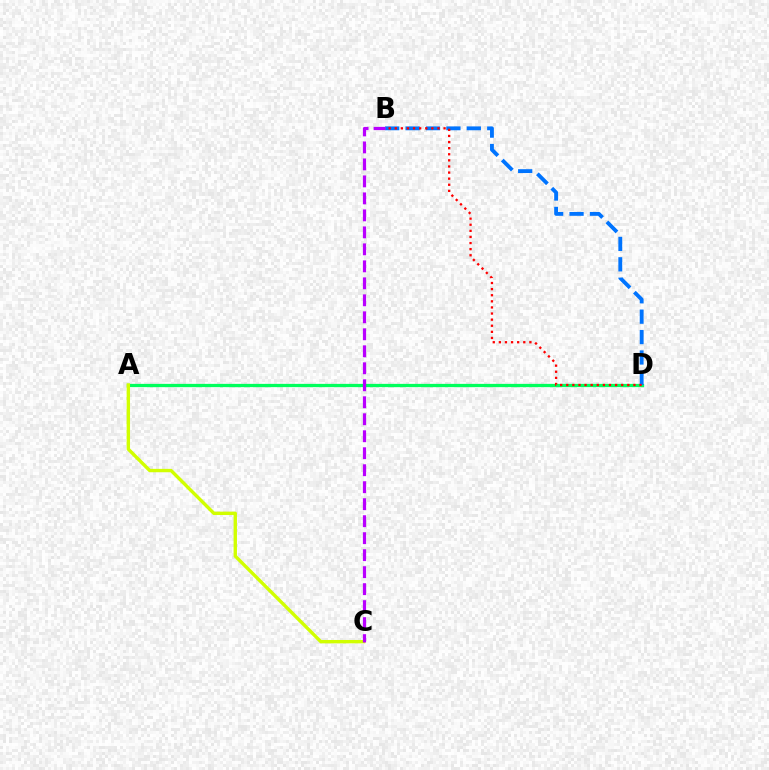{('A', 'D'): [{'color': '#00ff5c', 'line_style': 'solid', 'thickness': 2.35}], ('A', 'C'): [{'color': '#d1ff00', 'line_style': 'solid', 'thickness': 2.43}], ('B', 'D'): [{'color': '#0074ff', 'line_style': 'dashed', 'thickness': 2.77}, {'color': '#ff0000', 'line_style': 'dotted', 'thickness': 1.66}], ('B', 'C'): [{'color': '#b900ff', 'line_style': 'dashed', 'thickness': 2.31}]}